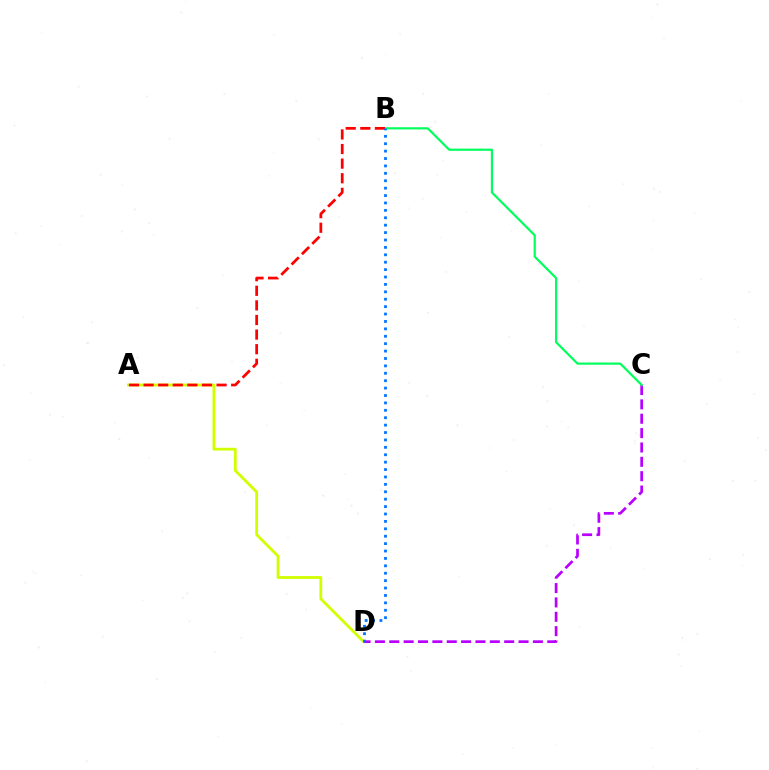{('A', 'D'): [{'color': '#d1ff00', 'line_style': 'solid', 'thickness': 2.02}], ('C', 'D'): [{'color': '#b900ff', 'line_style': 'dashed', 'thickness': 1.95}], ('B', 'C'): [{'color': '#00ff5c', 'line_style': 'solid', 'thickness': 1.58}], ('A', 'B'): [{'color': '#ff0000', 'line_style': 'dashed', 'thickness': 1.98}], ('B', 'D'): [{'color': '#0074ff', 'line_style': 'dotted', 'thickness': 2.01}]}